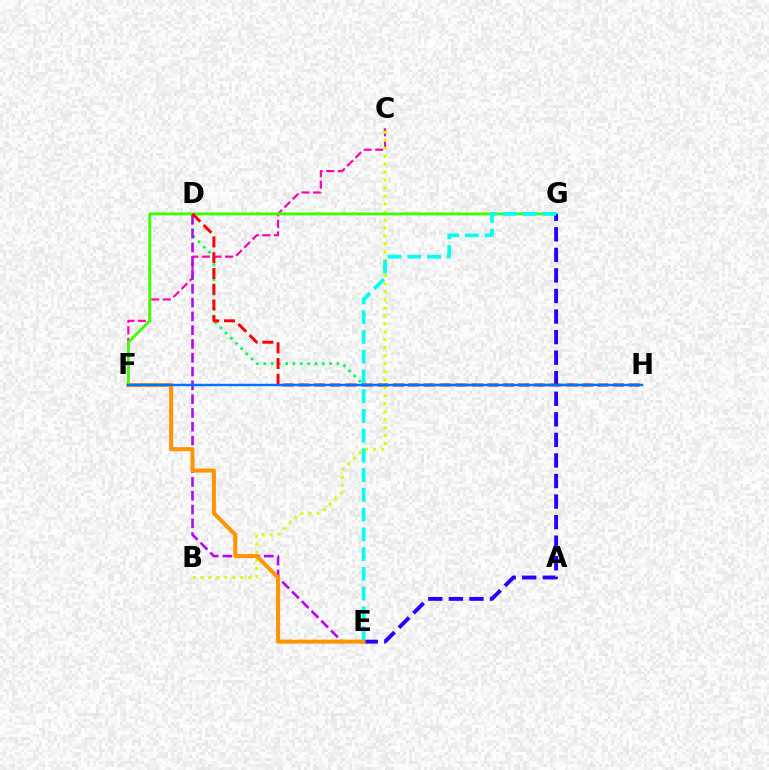{('C', 'F'): [{'color': '#ff00ac', 'line_style': 'dashed', 'thickness': 1.57}], ('D', 'H'): [{'color': '#00ff5c', 'line_style': 'dotted', 'thickness': 1.99}, {'color': '#ff0000', 'line_style': 'dashed', 'thickness': 2.14}], ('B', 'C'): [{'color': '#d1ff00', 'line_style': 'dotted', 'thickness': 2.17}], ('D', 'E'): [{'color': '#b900ff', 'line_style': 'dashed', 'thickness': 1.87}], ('F', 'G'): [{'color': '#3dff00', 'line_style': 'solid', 'thickness': 2.08}], ('E', 'G'): [{'color': '#2500ff', 'line_style': 'dashed', 'thickness': 2.79}, {'color': '#00fff6', 'line_style': 'dashed', 'thickness': 2.68}], ('E', 'F'): [{'color': '#ff9400', 'line_style': 'solid', 'thickness': 2.88}], ('F', 'H'): [{'color': '#0074ff', 'line_style': 'solid', 'thickness': 1.76}]}